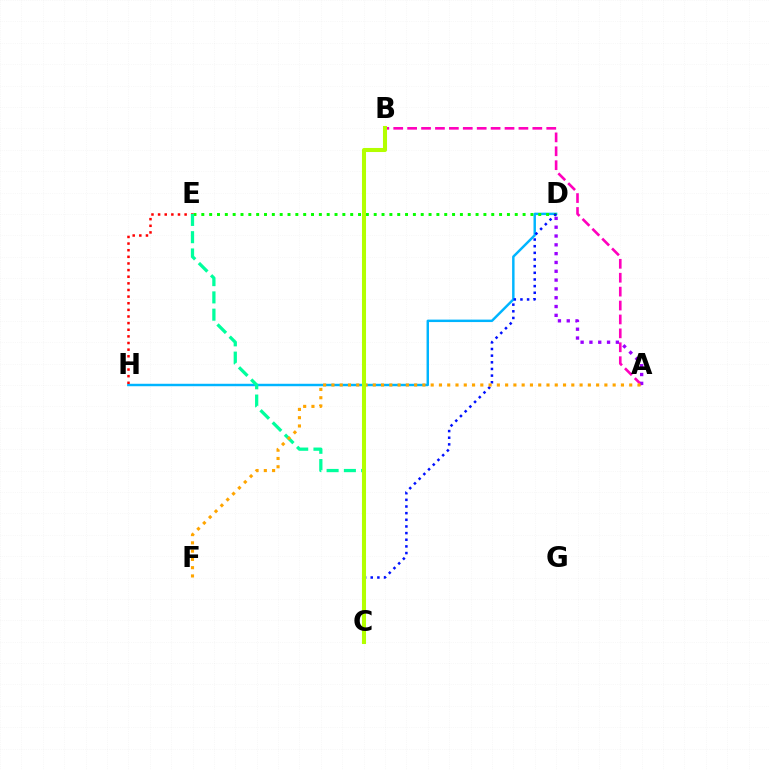{('A', 'B'): [{'color': '#ff00bd', 'line_style': 'dashed', 'thickness': 1.89}], ('D', 'H'): [{'color': '#00b5ff', 'line_style': 'solid', 'thickness': 1.77}], ('D', 'E'): [{'color': '#08ff00', 'line_style': 'dotted', 'thickness': 2.13}], ('A', 'D'): [{'color': '#9b00ff', 'line_style': 'dotted', 'thickness': 2.39}], ('C', 'D'): [{'color': '#0010ff', 'line_style': 'dotted', 'thickness': 1.81}], ('E', 'H'): [{'color': '#ff0000', 'line_style': 'dotted', 'thickness': 1.8}], ('C', 'E'): [{'color': '#00ff9d', 'line_style': 'dashed', 'thickness': 2.35}], ('A', 'F'): [{'color': '#ffa500', 'line_style': 'dotted', 'thickness': 2.25}], ('B', 'C'): [{'color': '#b3ff00', 'line_style': 'solid', 'thickness': 2.92}]}